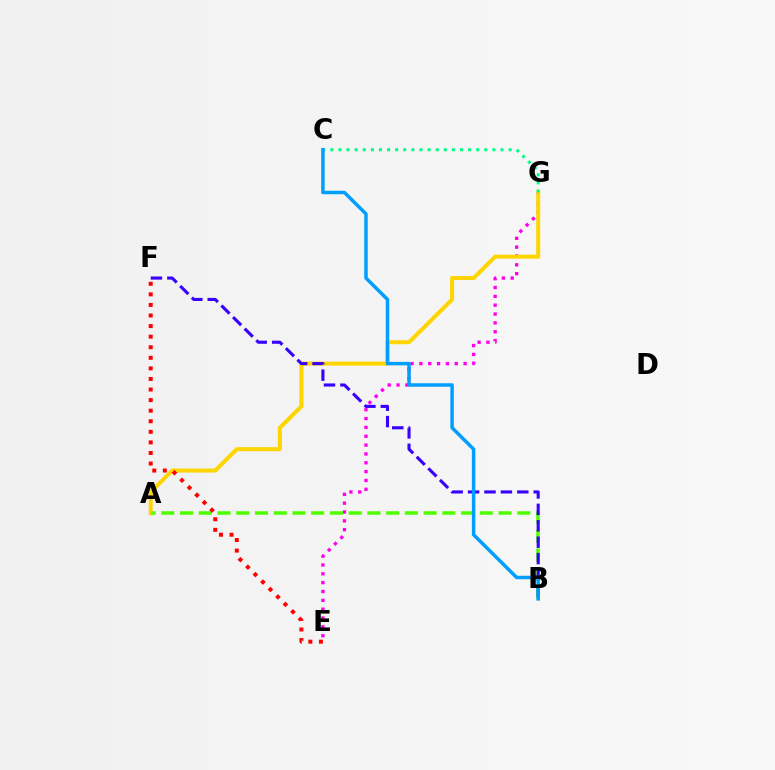{('E', 'G'): [{'color': '#ff00ed', 'line_style': 'dotted', 'thickness': 2.4}], ('A', 'G'): [{'color': '#ffd500', 'line_style': 'solid', 'thickness': 2.88}], ('A', 'B'): [{'color': '#4fff00', 'line_style': 'dashed', 'thickness': 2.55}], ('B', 'F'): [{'color': '#3700ff', 'line_style': 'dashed', 'thickness': 2.23}], ('C', 'G'): [{'color': '#00ff86', 'line_style': 'dotted', 'thickness': 2.2}], ('E', 'F'): [{'color': '#ff0000', 'line_style': 'dotted', 'thickness': 2.87}], ('B', 'C'): [{'color': '#009eff', 'line_style': 'solid', 'thickness': 2.5}]}